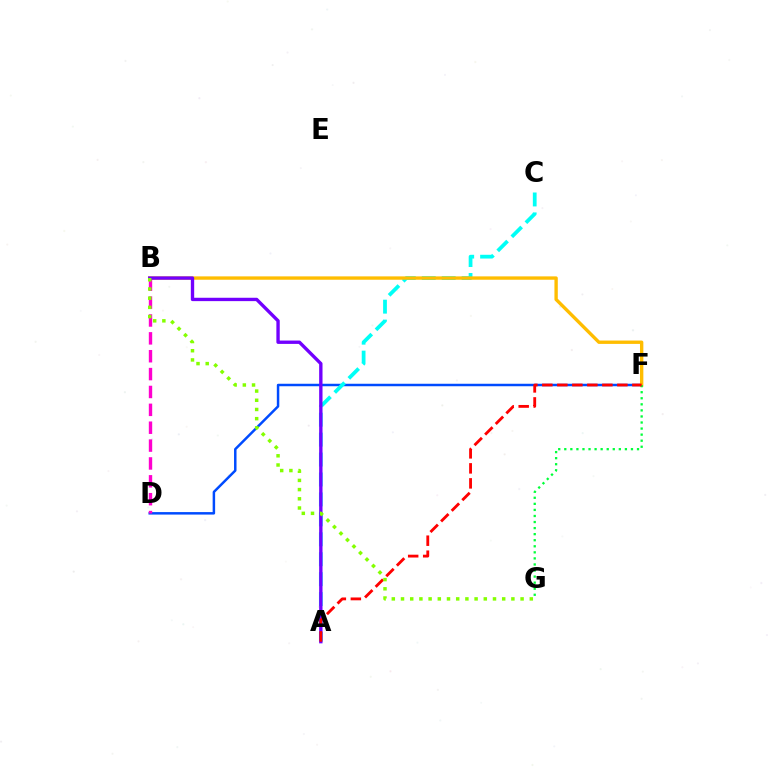{('D', 'F'): [{'color': '#004bff', 'line_style': 'solid', 'thickness': 1.79}], ('A', 'C'): [{'color': '#00fff6', 'line_style': 'dashed', 'thickness': 2.71}], ('B', 'F'): [{'color': '#ffbd00', 'line_style': 'solid', 'thickness': 2.42}], ('B', 'D'): [{'color': '#ff00cf', 'line_style': 'dashed', 'thickness': 2.43}], ('A', 'B'): [{'color': '#7200ff', 'line_style': 'solid', 'thickness': 2.42}], ('F', 'G'): [{'color': '#00ff39', 'line_style': 'dotted', 'thickness': 1.65}], ('A', 'F'): [{'color': '#ff0000', 'line_style': 'dashed', 'thickness': 2.04}], ('B', 'G'): [{'color': '#84ff00', 'line_style': 'dotted', 'thickness': 2.5}]}